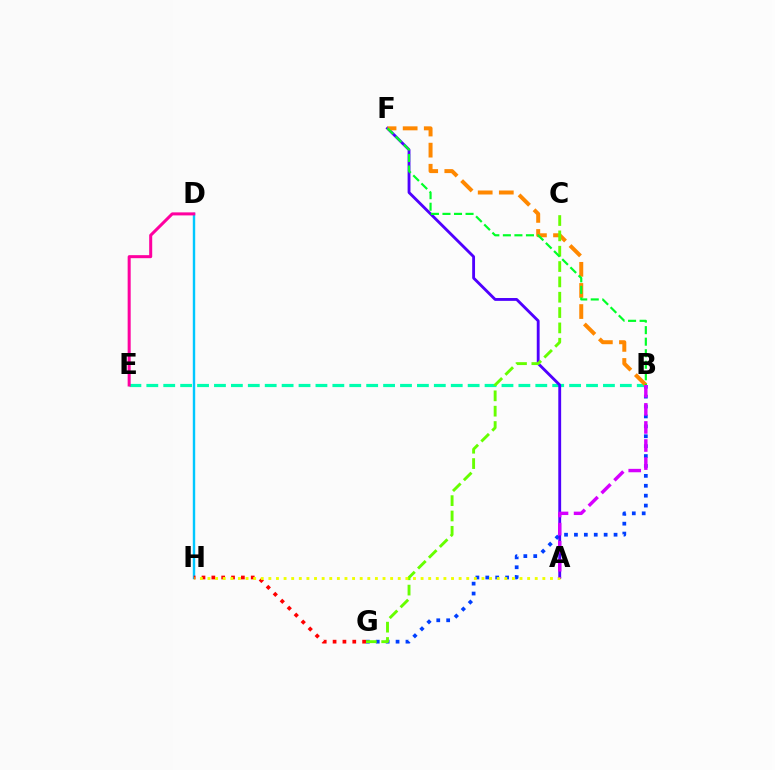{('B', 'E'): [{'color': '#00ffaf', 'line_style': 'dashed', 'thickness': 2.3}], ('D', 'H'): [{'color': '#00c7ff', 'line_style': 'solid', 'thickness': 1.73}], ('B', 'G'): [{'color': '#003fff', 'line_style': 'dotted', 'thickness': 2.69}], ('D', 'E'): [{'color': '#ff00a0', 'line_style': 'solid', 'thickness': 2.18}], ('A', 'F'): [{'color': '#4f00ff', 'line_style': 'solid', 'thickness': 2.05}], ('B', 'F'): [{'color': '#ff8800', 'line_style': 'dashed', 'thickness': 2.87}, {'color': '#00ff27', 'line_style': 'dashed', 'thickness': 1.57}], ('C', 'G'): [{'color': '#66ff00', 'line_style': 'dashed', 'thickness': 2.08}], ('G', 'H'): [{'color': '#ff0000', 'line_style': 'dotted', 'thickness': 2.68}], ('A', 'H'): [{'color': '#eeff00', 'line_style': 'dotted', 'thickness': 2.07}], ('A', 'B'): [{'color': '#d600ff', 'line_style': 'dashed', 'thickness': 2.45}]}